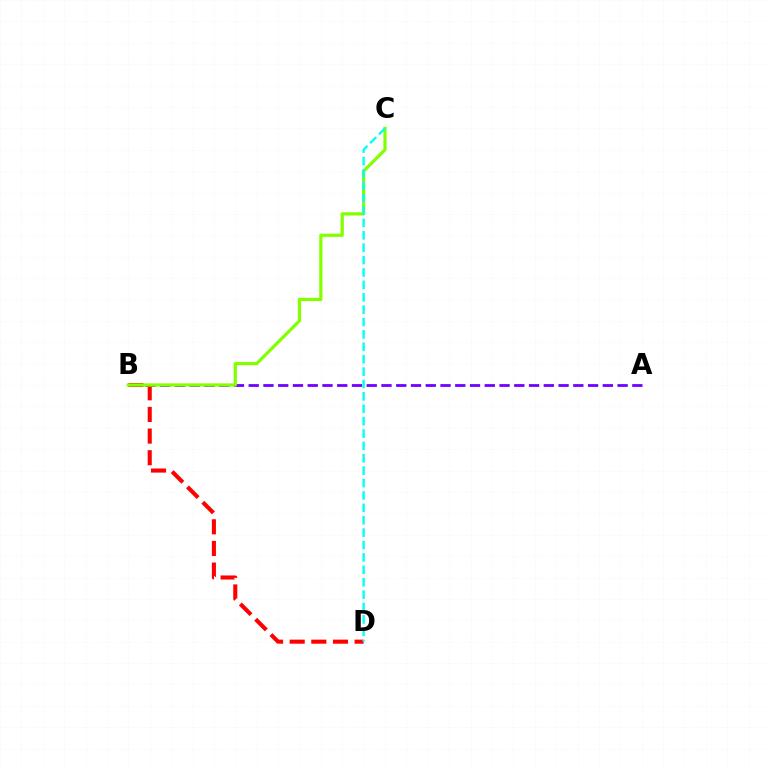{('A', 'B'): [{'color': '#7200ff', 'line_style': 'dashed', 'thickness': 2.0}], ('B', 'D'): [{'color': '#ff0000', 'line_style': 'dashed', 'thickness': 2.94}], ('B', 'C'): [{'color': '#84ff00', 'line_style': 'solid', 'thickness': 2.32}], ('C', 'D'): [{'color': '#00fff6', 'line_style': 'dashed', 'thickness': 1.68}]}